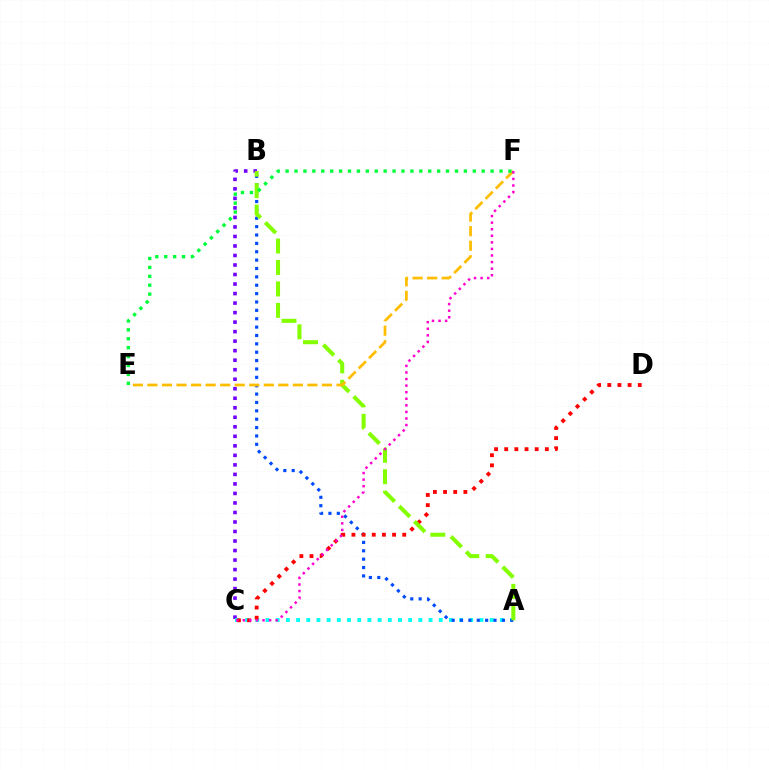{('B', 'C'): [{'color': '#7200ff', 'line_style': 'dotted', 'thickness': 2.59}], ('A', 'C'): [{'color': '#00fff6', 'line_style': 'dotted', 'thickness': 2.77}], ('A', 'B'): [{'color': '#004bff', 'line_style': 'dotted', 'thickness': 2.27}, {'color': '#84ff00', 'line_style': 'dashed', 'thickness': 2.91}], ('C', 'D'): [{'color': '#ff0000', 'line_style': 'dotted', 'thickness': 2.76}], ('E', 'F'): [{'color': '#ffbd00', 'line_style': 'dashed', 'thickness': 1.98}, {'color': '#00ff39', 'line_style': 'dotted', 'thickness': 2.42}], ('C', 'F'): [{'color': '#ff00cf', 'line_style': 'dotted', 'thickness': 1.79}]}